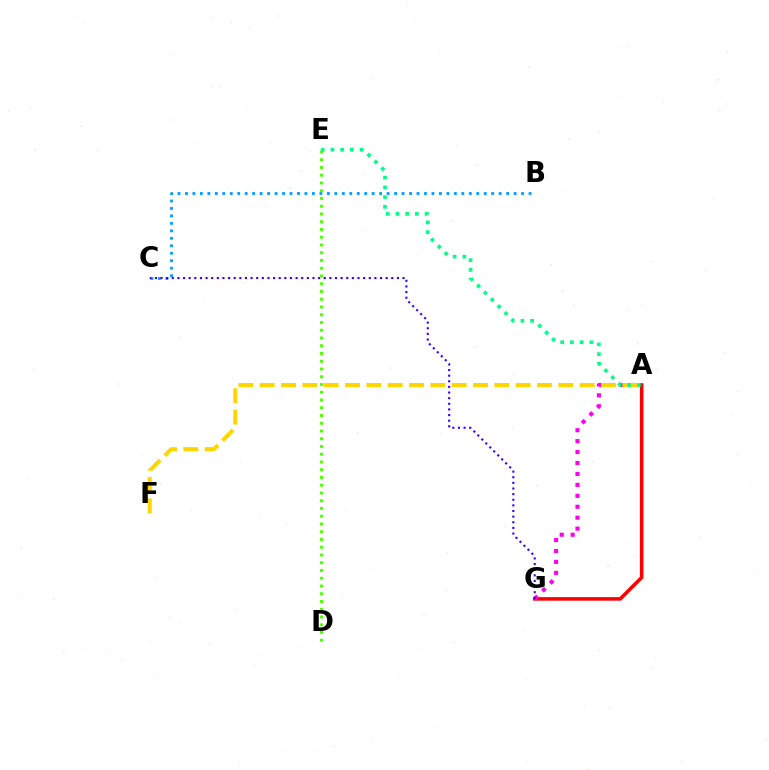{('A', 'G'): [{'color': '#ff0000', 'line_style': 'solid', 'thickness': 2.56}, {'color': '#ff00ed', 'line_style': 'dotted', 'thickness': 2.97}], ('B', 'C'): [{'color': '#009eff', 'line_style': 'dotted', 'thickness': 2.03}], ('A', 'F'): [{'color': '#ffd500', 'line_style': 'dashed', 'thickness': 2.9}], ('D', 'E'): [{'color': '#4fff00', 'line_style': 'dotted', 'thickness': 2.11}], ('C', 'G'): [{'color': '#3700ff', 'line_style': 'dotted', 'thickness': 1.53}], ('A', 'E'): [{'color': '#00ff86', 'line_style': 'dotted', 'thickness': 2.64}]}